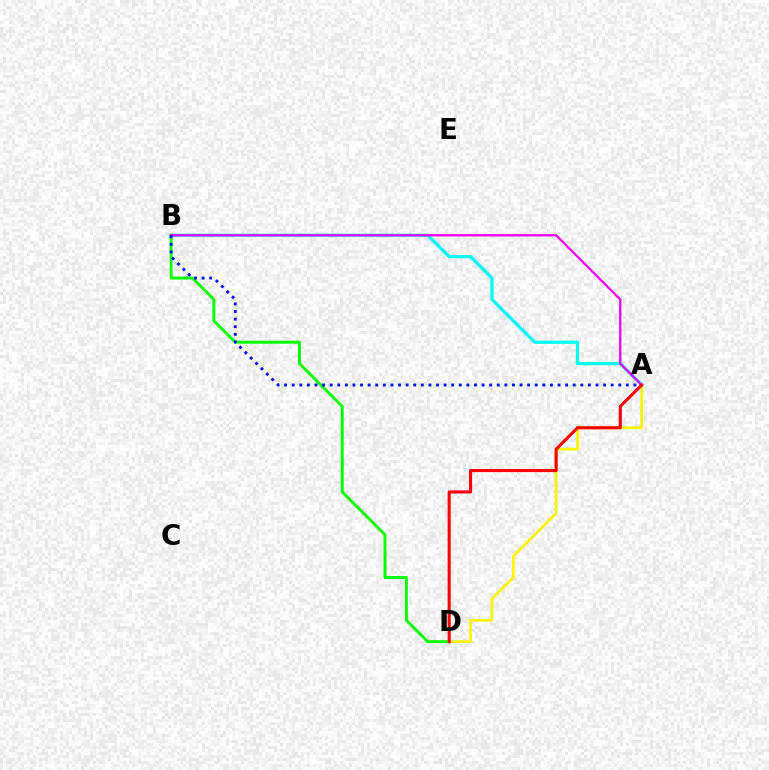{('A', 'D'): [{'color': '#fcf500', 'line_style': 'solid', 'thickness': 1.94}, {'color': '#ff0000', 'line_style': 'solid', 'thickness': 2.22}], ('A', 'B'): [{'color': '#00fff6', 'line_style': 'solid', 'thickness': 2.32}, {'color': '#ee00ff', 'line_style': 'solid', 'thickness': 1.65}, {'color': '#0010ff', 'line_style': 'dotted', 'thickness': 2.06}], ('B', 'D'): [{'color': '#08ff00', 'line_style': 'solid', 'thickness': 2.12}]}